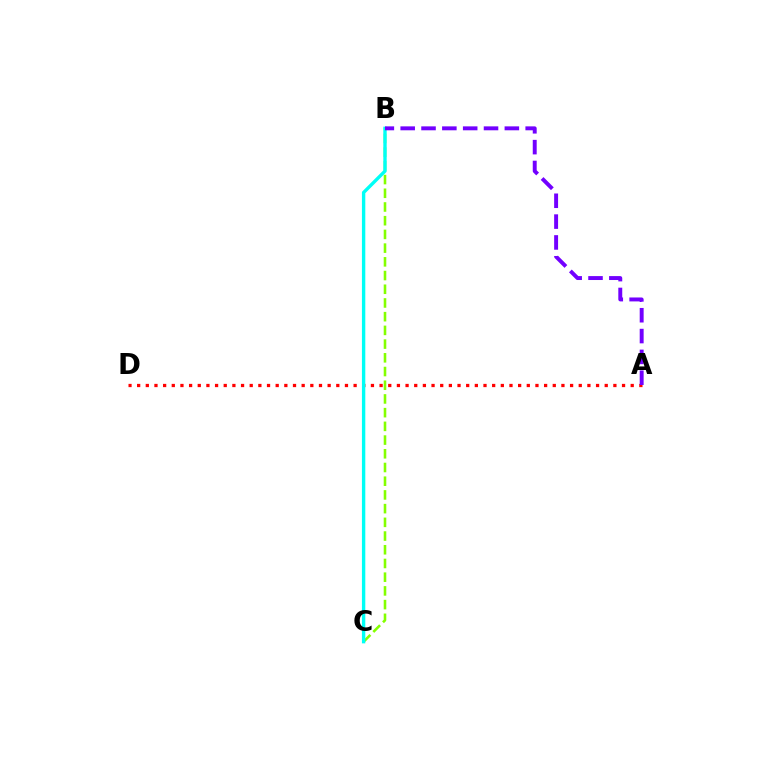{('B', 'C'): [{'color': '#84ff00', 'line_style': 'dashed', 'thickness': 1.86}, {'color': '#00fff6', 'line_style': 'solid', 'thickness': 2.43}], ('A', 'D'): [{'color': '#ff0000', 'line_style': 'dotted', 'thickness': 2.35}], ('A', 'B'): [{'color': '#7200ff', 'line_style': 'dashed', 'thickness': 2.83}]}